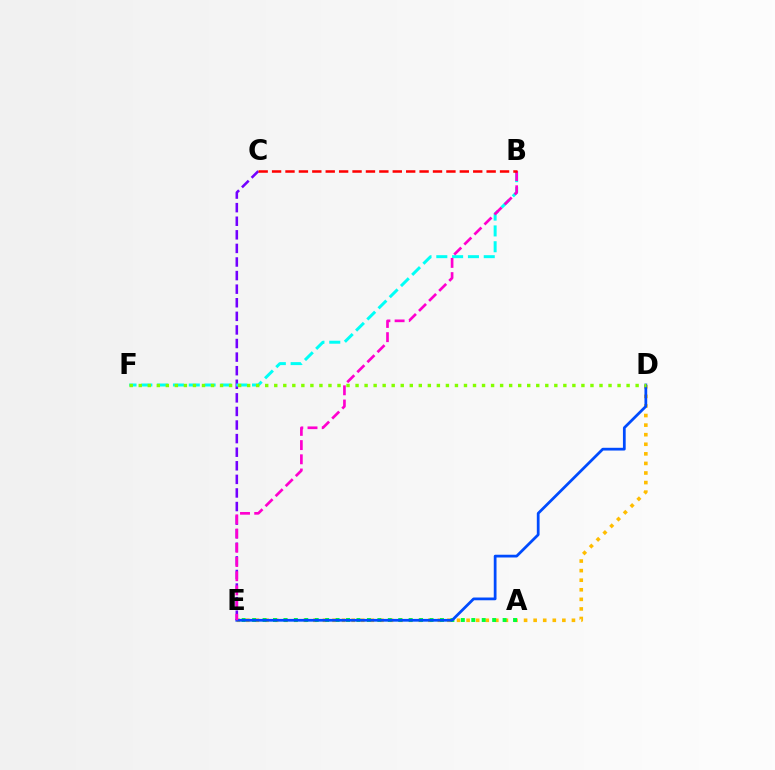{('D', 'E'): [{'color': '#ffbd00', 'line_style': 'dotted', 'thickness': 2.6}, {'color': '#004bff', 'line_style': 'solid', 'thickness': 1.98}], ('C', 'E'): [{'color': '#7200ff', 'line_style': 'dashed', 'thickness': 1.85}], ('A', 'E'): [{'color': '#00ff39', 'line_style': 'dotted', 'thickness': 2.84}], ('B', 'F'): [{'color': '#00fff6', 'line_style': 'dashed', 'thickness': 2.15}], ('D', 'F'): [{'color': '#84ff00', 'line_style': 'dotted', 'thickness': 2.45}], ('B', 'E'): [{'color': '#ff00cf', 'line_style': 'dashed', 'thickness': 1.93}], ('B', 'C'): [{'color': '#ff0000', 'line_style': 'dashed', 'thickness': 1.82}]}